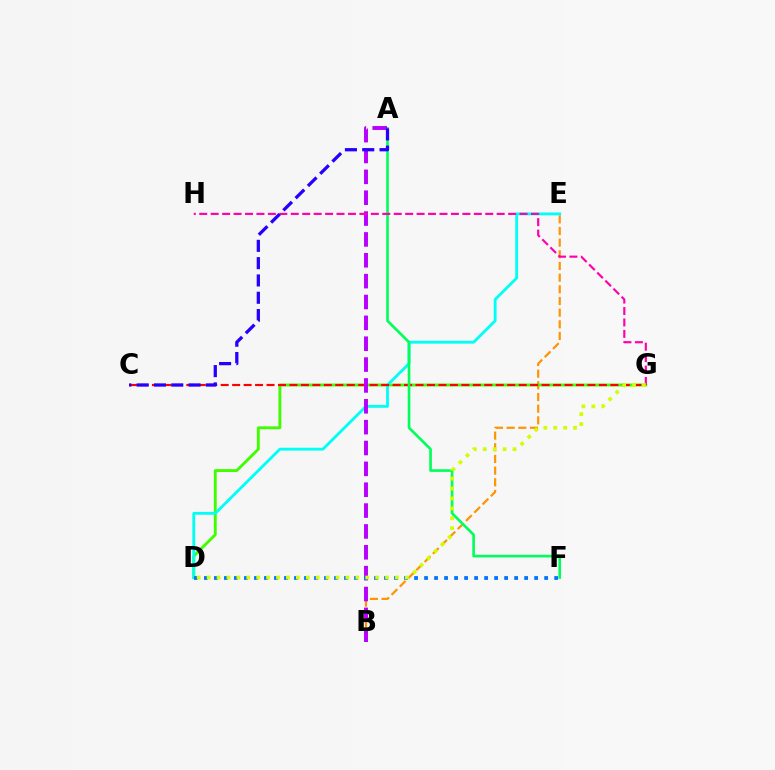{('B', 'E'): [{'color': '#ff9400', 'line_style': 'dashed', 'thickness': 1.58}], ('D', 'G'): [{'color': '#3dff00', 'line_style': 'solid', 'thickness': 2.07}, {'color': '#d1ff00', 'line_style': 'dotted', 'thickness': 2.69}], ('D', 'E'): [{'color': '#00fff6', 'line_style': 'solid', 'thickness': 2.04}], ('C', 'G'): [{'color': '#ff0000', 'line_style': 'dashed', 'thickness': 1.56}], ('A', 'F'): [{'color': '#00ff5c', 'line_style': 'solid', 'thickness': 1.91}], ('A', 'B'): [{'color': '#b900ff', 'line_style': 'dashed', 'thickness': 2.83}], ('D', 'F'): [{'color': '#0074ff', 'line_style': 'dotted', 'thickness': 2.72}], ('G', 'H'): [{'color': '#ff00ac', 'line_style': 'dashed', 'thickness': 1.55}], ('A', 'C'): [{'color': '#2500ff', 'line_style': 'dashed', 'thickness': 2.35}]}